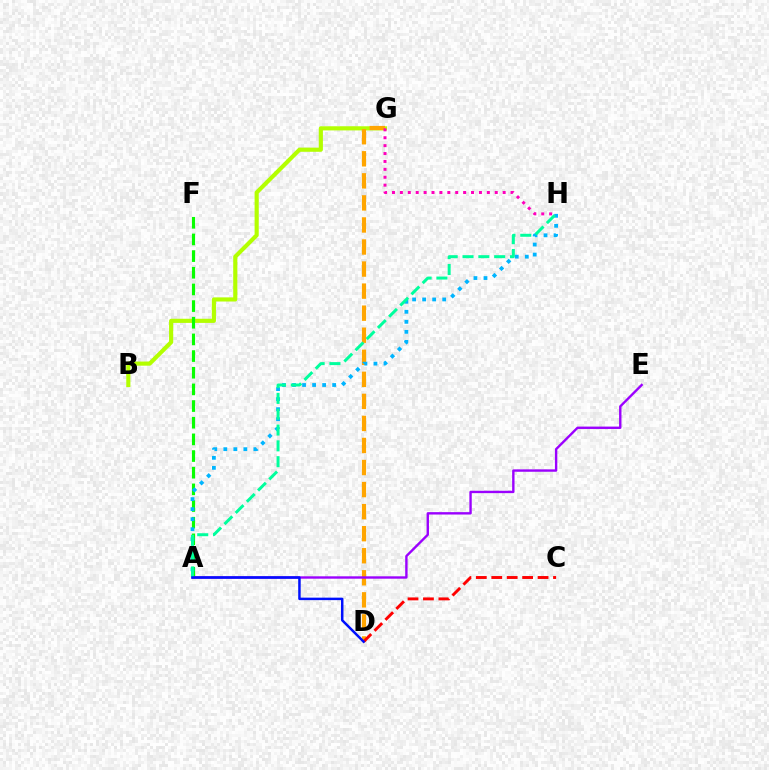{('B', 'G'): [{'color': '#b3ff00', 'line_style': 'solid', 'thickness': 2.98}], ('A', 'F'): [{'color': '#08ff00', 'line_style': 'dashed', 'thickness': 2.26}], ('D', 'G'): [{'color': '#ffa500', 'line_style': 'dashed', 'thickness': 3.0}], ('G', 'H'): [{'color': '#ff00bd', 'line_style': 'dotted', 'thickness': 2.15}], ('C', 'D'): [{'color': '#ff0000', 'line_style': 'dashed', 'thickness': 2.1}], ('A', 'E'): [{'color': '#9b00ff', 'line_style': 'solid', 'thickness': 1.72}], ('A', 'H'): [{'color': '#00b5ff', 'line_style': 'dotted', 'thickness': 2.73}, {'color': '#00ff9d', 'line_style': 'dashed', 'thickness': 2.15}], ('A', 'D'): [{'color': '#0010ff', 'line_style': 'solid', 'thickness': 1.79}]}